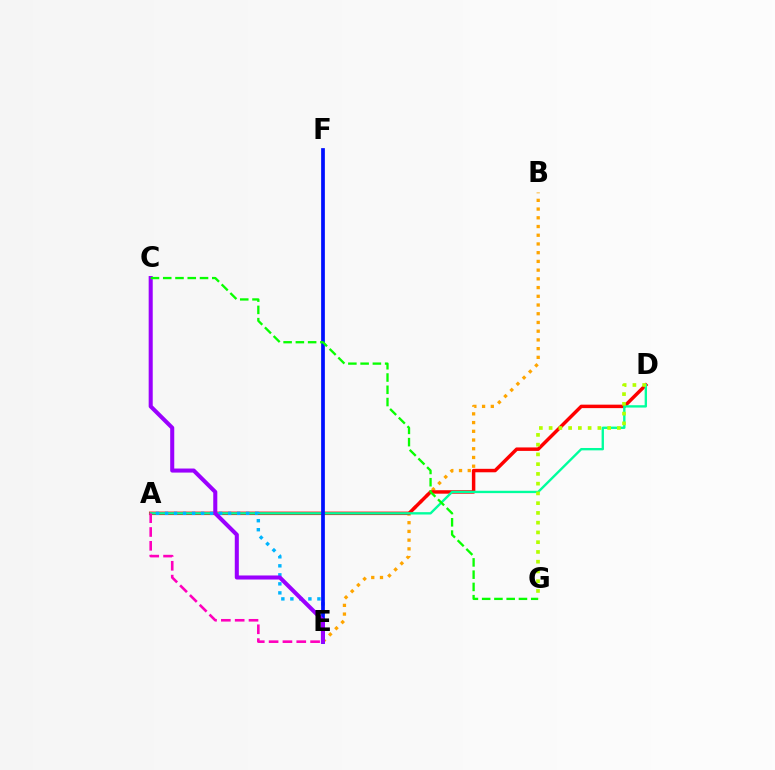{('B', 'E'): [{'color': '#ffa500', 'line_style': 'dotted', 'thickness': 2.37}], ('A', 'D'): [{'color': '#ff0000', 'line_style': 'solid', 'thickness': 2.5}, {'color': '#00ff9d', 'line_style': 'solid', 'thickness': 1.7}], ('A', 'E'): [{'color': '#00b5ff', 'line_style': 'dotted', 'thickness': 2.45}, {'color': '#ff00bd', 'line_style': 'dashed', 'thickness': 1.88}], ('E', 'F'): [{'color': '#0010ff', 'line_style': 'solid', 'thickness': 2.68}], ('C', 'E'): [{'color': '#9b00ff', 'line_style': 'solid', 'thickness': 2.92}], ('C', 'G'): [{'color': '#08ff00', 'line_style': 'dashed', 'thickness': 1.67}], ('D', 'G'): [{'color': '#b3ff00', 'line_style': 'dotted', 'thickness': 2.65}]}